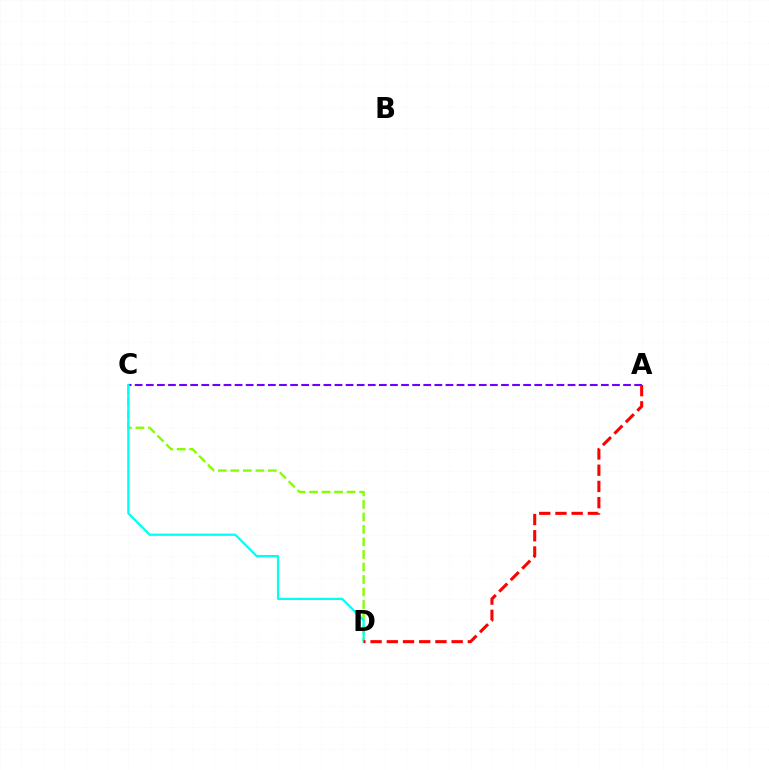{('A', 'C'): [{'color': '#7200ff', 'line_style': 'dashed', 'thickness': 1.51}], ('C', 'D'): [{'color': '#84ff00', 'line_style': 'dashed', 'thickness': 1.7}, {'color': '#00fff6', 'line_style': 'solid', 'thickness': 1.62}], ('A', 'D'): [{'color': '#ff0000', 'line_style': 'dashed', 'thickness': 2.2}]}